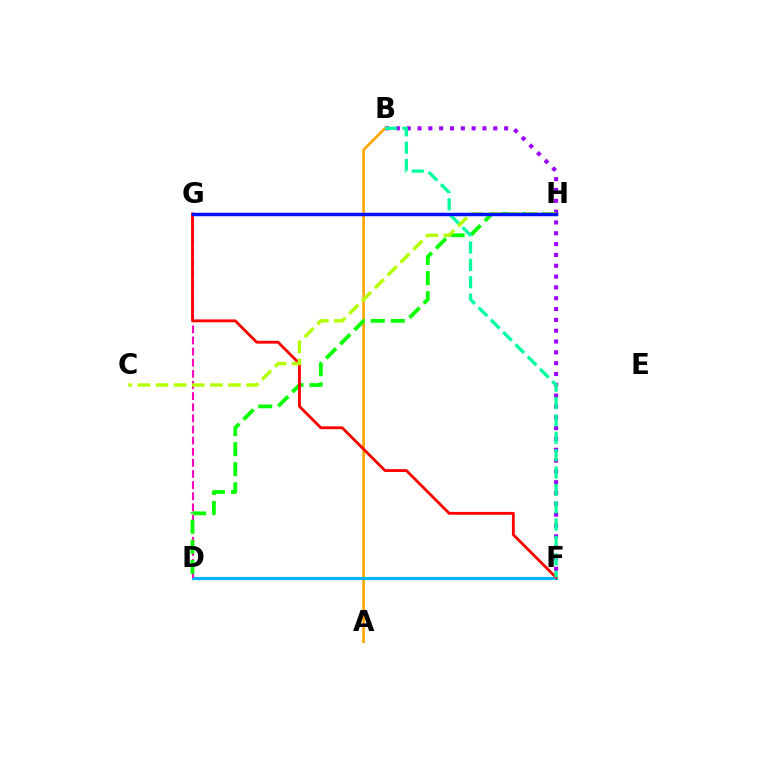{('B', 'F'): [{'color': '#9b00ff', 'line_style': 'dotted', 'thickness': 2.94}, {'color': '#00ff9d', 'line_style': 'dashed', 'thickness': 2.36}], ('A', 'B'): [{'color': '#ffa500', 'line_style': 'solid', 'thickness': 1.9}], ('D', 'F'): [{'color': '#00b5ff', 'line_style': 'solid', 'thickness': 2.25}], ('D', 'G'): [{'color': '#ff00bd', 'line_style': 'dashed', 'thickness': 1.51}], ('D', 'H'): [{'color': '#08ff00', 'line_style': 'dashed', 'thickness': 2.73}], ('F', 'G'): [{'color': '#ff0000', 'line_style': 'solid', 'thickness': 2.03}], ('C', 'H'): [{'color': '#b3ff00', 'line_style': 'dashed', 'thickness': 2.46}], ('G', 'H'): [{'color': '#0010ff', 'line_style': 'solid', 'thickness': 2.49}]}